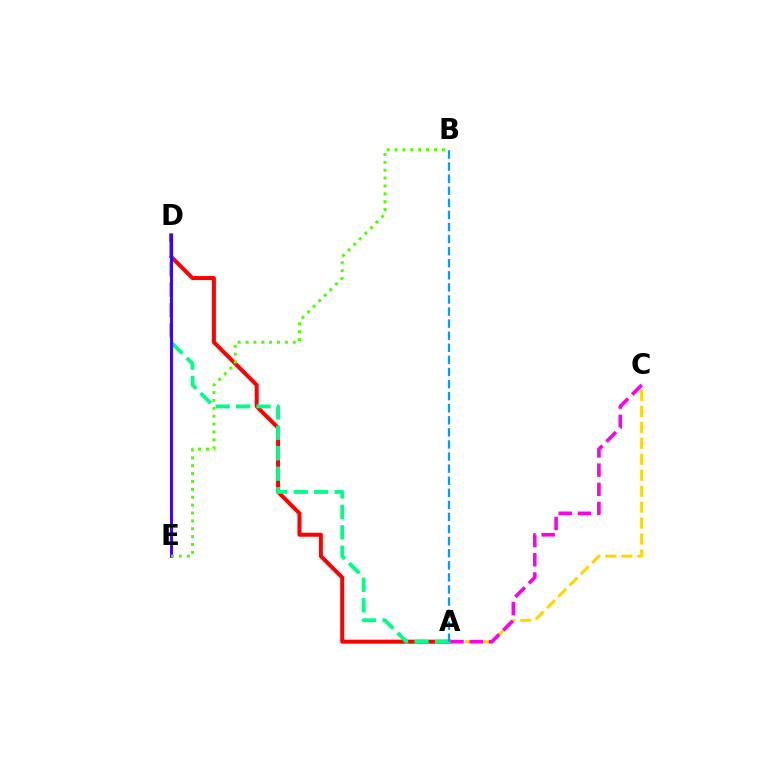{('A', 'D'): [{'color': '#ff0000', 'line_style': 'solid', 'thickness': 2.88}, {'color': '#00ff86', 'line_style': 'dashed', 'thickness': 2.78}], ('A', 'C'): [{'color': '#ffd500', 'line_style': 'dashed', 'thickness': 2.17}, {'color': '#ff00ed', 'line_style': 'dashed', 'thickness': 2.61}], ('D', 'E'): [{'color': '#3700ff', 'line_style': 'solid', 'thickness': 2.1}], ('B', 'E'): [{'color': '#4fff00', 'line_style': 'dotted', 'thickness': 2.14}], ('A', 'B'): [{'color': '#009eff', 'line_style': 'dashed', 'thickness': 1.64}]}